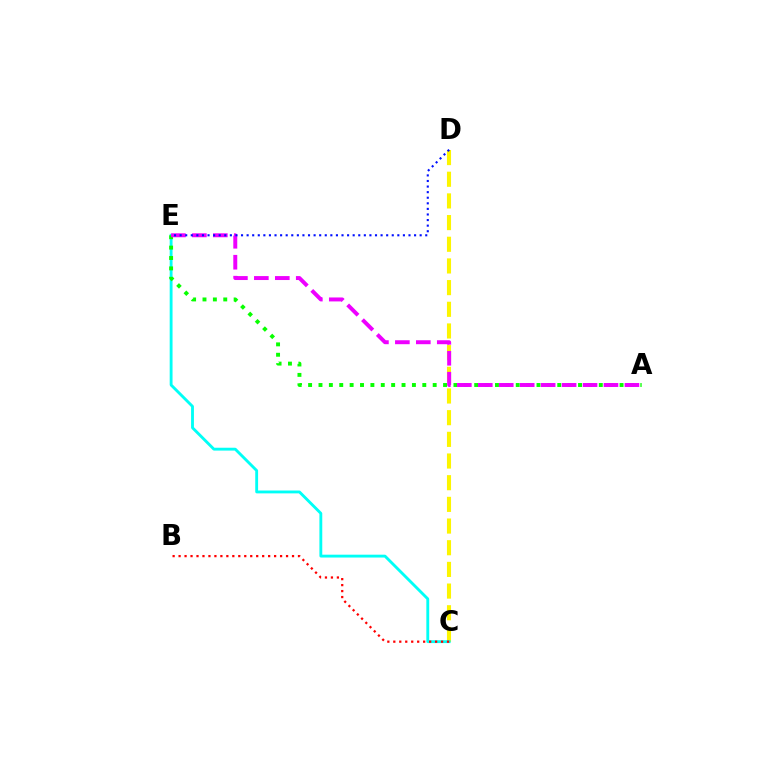{('C', 'D'): [{'color': '#fcf500', 'line_style': 'dashed', 'thickness': 2.94}], ('C', 'E'): [{'color': '#00fff6', 'line_style': 'solid', 'thickness': 2.06}], ('B', 'C'): [{'color': '#ff0000', 'line_style': 'dotted', 'thickness': 1.62}], ('A', 'E'): [{'color': '#08ff00', 'line_style': 'dotted', 'thickness': 2.82}, {'color': '#ee00ff', 'line_style': 'dashed', 'thickness': 2.85}], ('D', 'E'): [{'color': '#0010ff', 'line_style': 'dotted', 'thickness': 1.52}]}